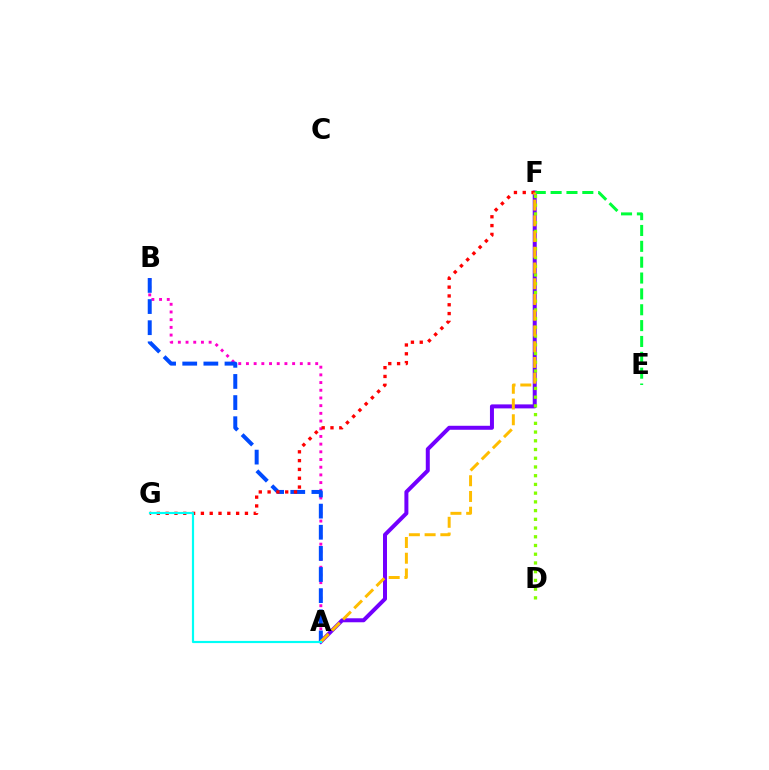{('A', 'B'): [{'color': '#ff00cf', 'line_style': 'dotted', 'thickness': 2.09}, {'color': '#004bff', 'line_style': 'dashed', 'thickness': 2.87}], ('A', 'F'): [{'color': '#7200ff', 'line_style': 'solid', 'thickness': 2.87}, {'color': '#ffbd00', 'line_style': 'dashed', 'thickness': 2.14}], ('E', 'F'): [{'color': '#00ff39', 'line_style': 'dashed', 'thickness': 2.15}], ('D', 'F'): [{'color': '#84ff00', 'line_style': 'dotted', 'thickness': 2.37}], ('F', 'G'): [{'color': '#ff0000', 'line_style': 'dotted', 'thickness': 2.39}], ('A', 'G'): [{'color': '#00fff6', 'line_style': 'solid', 'thickness': 1.57}]}